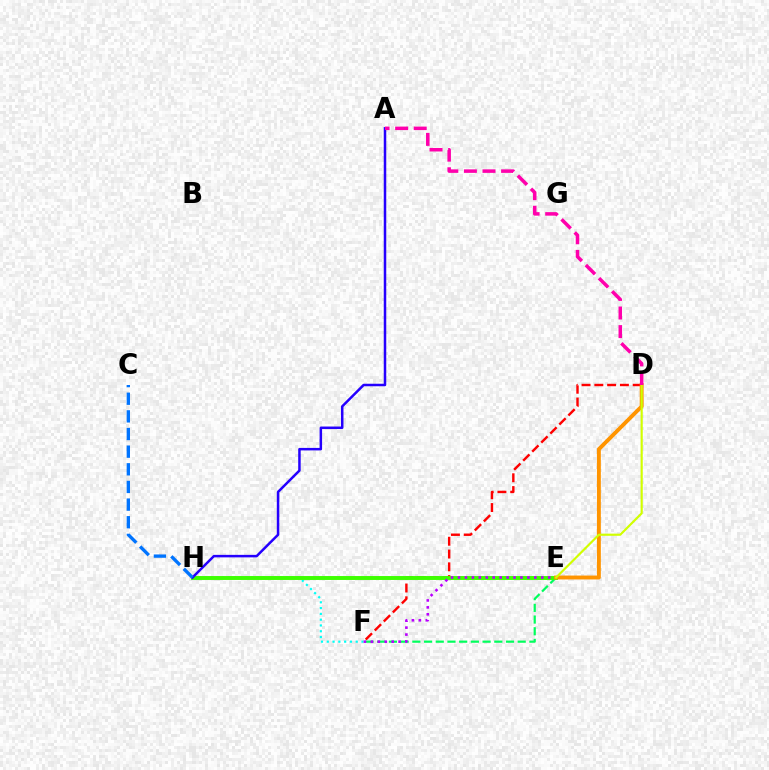{('F', 'H'): [{'color': '#00fff6', 'line_style': 'dotted', 'thickness': 1.57}], ('D', 'F'): [{'color': '#ff0000', 'line_style': 'dashed', 'thickness': 1.74}], ('E', 'F'): [{'color': '#00ff5c', 'line_style': 'dashed', 'thickness': 1.59}, {'color': '#b900ff', 'line_style': 'dotted', 'thickness': 1.89}], ('E', 'H'): [{'color': '#3dff00', 'line_style': 'solid', 'thickness': 2.82}], ('A', 'H'): [{'color': '#2500ff', 'line_style': 'solid', 'thickness': 1.8}], ('C', 'H'): [{'color': '#0074ff', 'line_style': 'dashed', 'thickness': 2.4}], ('D', 'E'): [{'color': '#ff9400', 'line_style': 'solid', 'thickness': 2.81}, {'color': '#d1ff00', 'line_style': 'solid', 'thickness': 1.56}], ('A', 'D'): [{'color': '#ff00ac', 'line_style': 'dashed', 'thickness': 2.53}]}